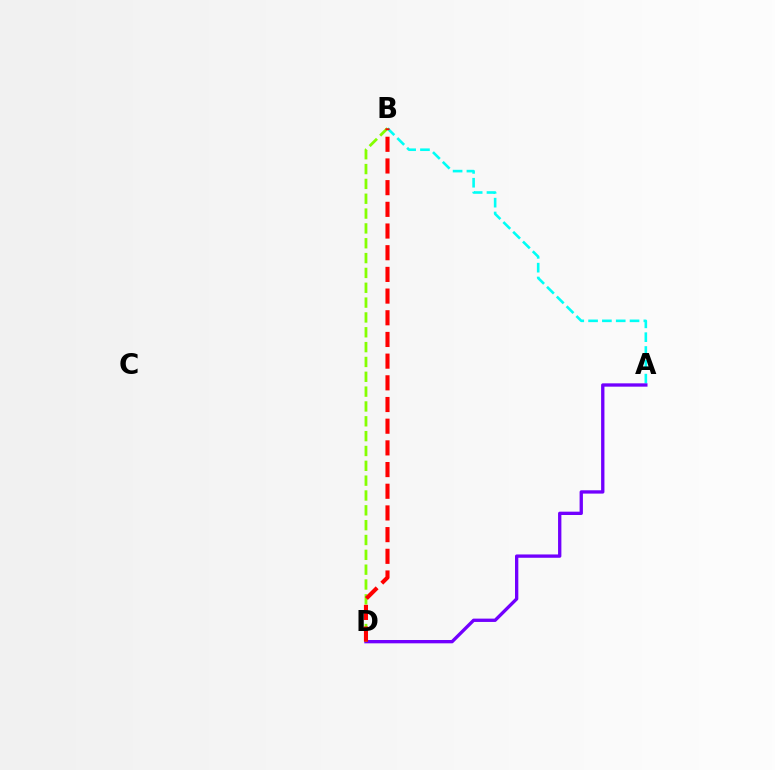{('A', 'B'): [{'color': '#00fff6', 'line_style': 'dashed', 'thickness': 1.88}], ('A', 'D'): [{'color': '#7200ff', 'line_style': 'solid', 'thickness': 2.39}], ('B', 'D'): [{'color': '#84ff00', 'line_style': 'dashed', 'thickness': 2.02}, {'color': '#ff0000', 'line_style': 'dashed', 'thickness': 2.95}]}